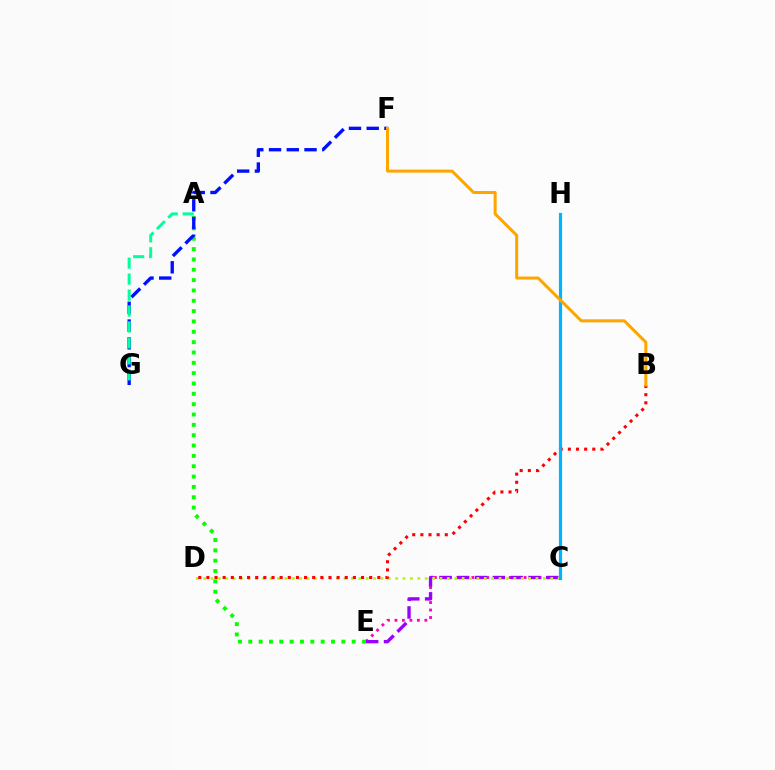{('C', 'E'): [{'color': '#ff00bd', 'line_style': 'dotted', 'thickness': 2.03}, {'color': '#9b00ff', 'line_style': 'dashed', 'thickness': 2.42}], ('C', 'D'): [{'color': '#b3ff00', 'line_style': 'dotted', 'thickness': 2.01}], ('A', 'E'): [{'color': '#08ff00', 'line_style': 'dotted', 'thickness': 2.81}], ('F', 'G'): [{'color': '#0010ff', 'line_style': 'dashed', 'thickness': 2.41}], ('B', 'D'): [{'color': '#ff0000', 'line_style': 'dotted', 'thickness': 2.21}], ('A', 'G'): [{'color': '#00ff9d', 'line_style': 'dashed', 'thickness': 2.17}], ('C', 'H'): [{'color': '#00b5ff', 'line_style': 'solid', 'thickness': 2.29}], ('B', 'F'): [{'color': '#ffa500', 'line_style': 'solid', 'thickness': 2.18}]}